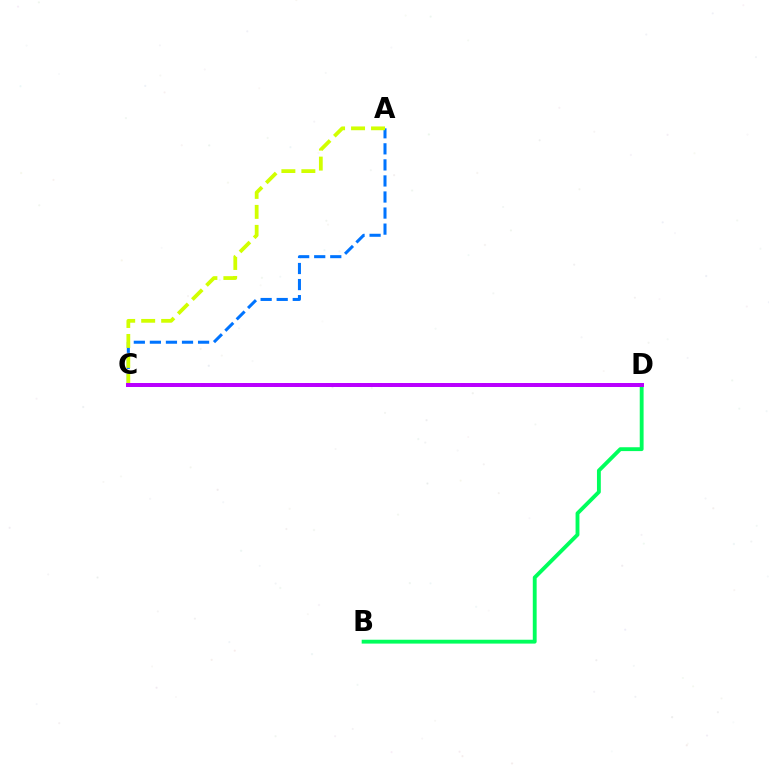{('A', 'C'): [{'color': '#0074ff', 'line_style': 'dashed', 'thickness': 2.18}, {'color': '#d1ff00', 'line_style': 'dashed', 'thickness': 2.71}], ('B', 'D'): [{'color': '#00ff5c', 'line_style': 'solid', 'thickness': 2.78}], ('C', 'D'): [{'color': '#ff0000', 'line_style': 'dotted', 'thickness': 2.83}, {'color': '#b900ff', 'line_style': 'solid', 'thickness': 2.86}]}